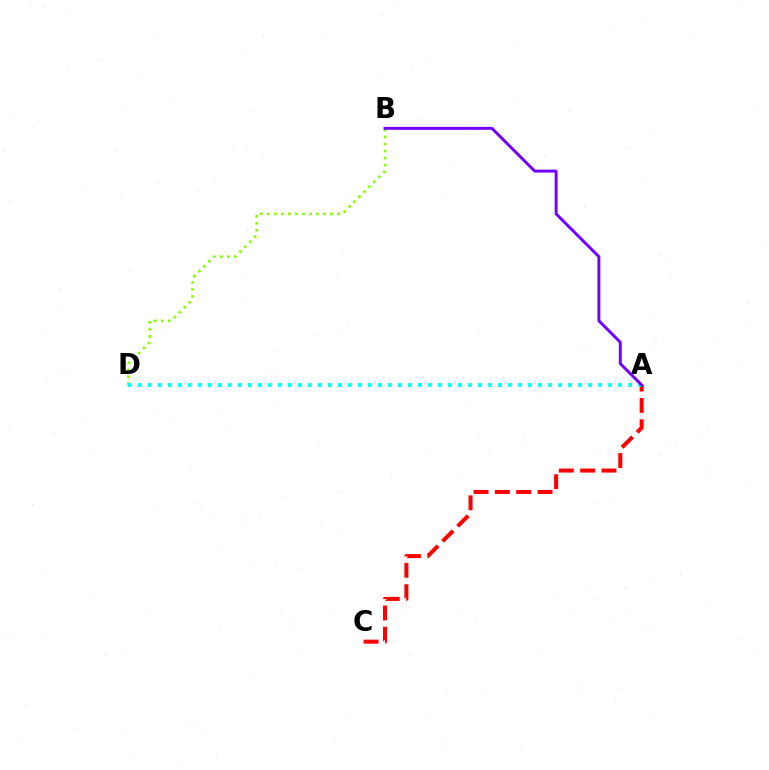{('B', 'D'): [{'color': '#84ff00', 'line_style': 'dotted', 'thickness': 1.91}], ('A', 'C'): [{'color': '#ff0000', 'line_style': 'dashed', 'thickness': 2.9}], ('A', 'D'): [{'color': '#00fff6', 'line_style': 'dotted', 'thickness': 2.72}], ('A', 'B'): [{'color': '#7200ff', 'line_style': 'solid', 'thickness': 2.12}]}